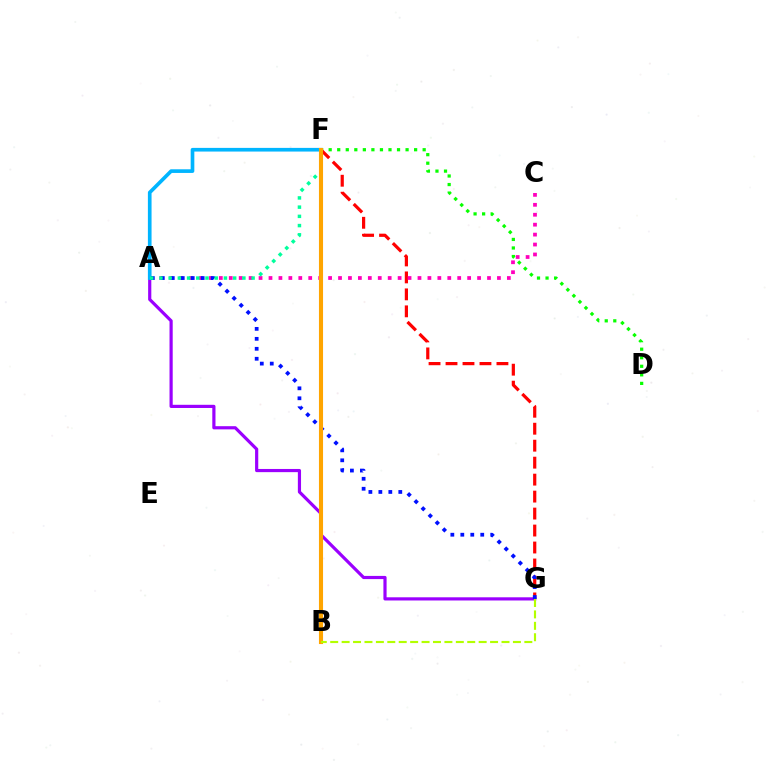{('D', 'F'): [{'color': '#08ff00', 'line_style': 'dotted', 'thickness': 2.32}], ('F', 'G'): [{'color': '#ff0000', 'line_style': 'dashed', 'thickness': 2.31}], ('A', 'G'): [{'color': '#9b00ff', 'line_style': 'solid', 'thickness': 2.29}, {'color': '#0010ff', 'line_style': 'dotted', 'thickness': 2.71}], ('A', 'C'): [{'color': '#ff00bd', 'line_style': 'dotted', 'thickness': 2.7}], ('A', 'F'): [{'color': '#00b5ff', 'line_style': 'solid', 'thickness': 2.64}, {'color': '#00ff9d', 'line_style': 'dotted', 'thickness': 2.5}], ('B', 'F'): [{'color': '#ffa500', 'line_style': 'solid', 'thickness': 2.95}], ('B', 'G'): [{'color': '#b3ff00', 'line_style': 'dashed', 'thickness': 1.55}]}